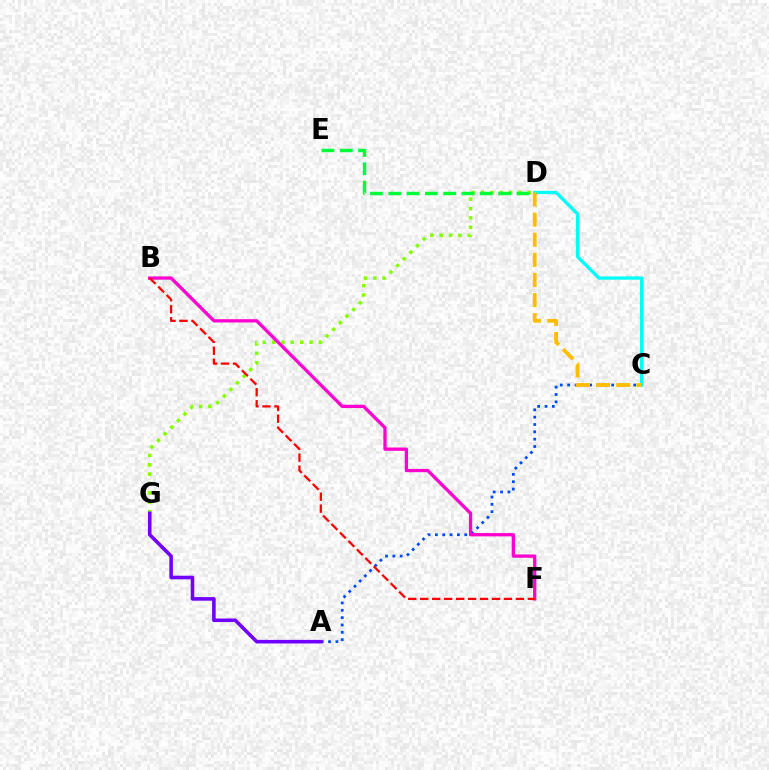{('A', 'C'): [{'color': '#004bff', 'line_style': 'dotted', 'thickness': 1.99}], ('D', 'G'): [{'color': '#84ff00', 'line_style': 'dotted', 'thickness': 2.54}], ('B', 'F'): [{'color': '#ff00cf', 'line_style': 'solid', 'thickness': 2.36}, {'color': '#ff0000', 'line_style': 'dashed', 'thickness': 1.62}], ('D', 'E'): [{'color': '#00ff39', 'line_style': 'dashed', 'thickness': 2.49}], ('C', 'D'): [{'color': '#00fff6', 'line_style': 'solid', 'thickness': 2.38}, {'color': '#ffbd00', 'line_style': 'dashed', 'thickness': 2.73}], ('A', 'G'): [{'color': '#7200ff', 'line_style': 'solid', 'thickness': 2.58}]}